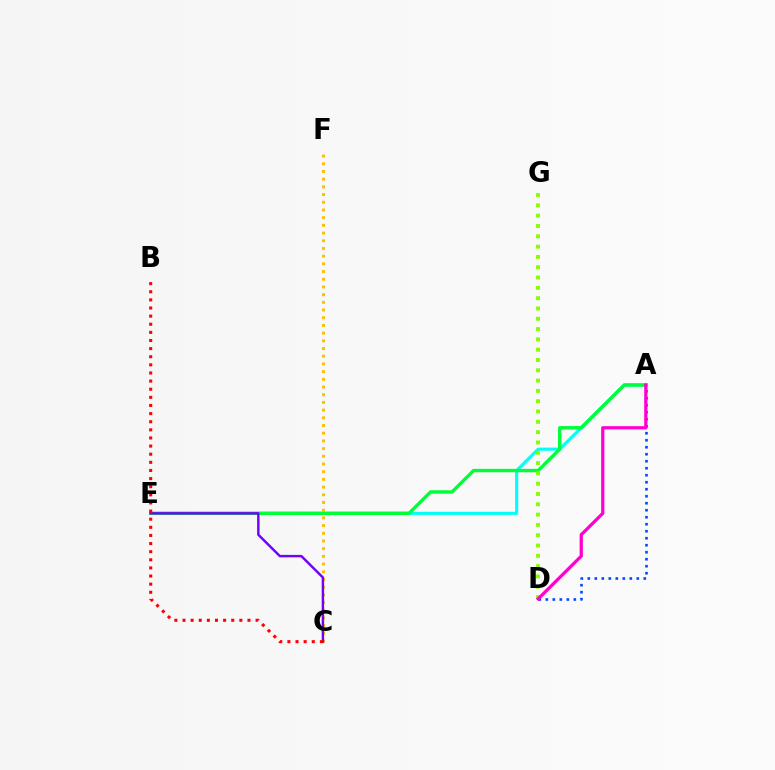{('A', 'E'): [{'color': '#00fff6', 'line_style': 'solid', 'thickness': 2.24}, {'color': '#00ff39', 'line_style': 'solid', 'thickness': 2.45}], ('C', 'F'): [{'color': '#ffbd00', 'line_style': 'dotted', 'thickness': 2.09}], ('D', 'G'): [{'color': '#84ff00', 'line_style': 'dotted', 'thickness': 2.8}], ('C', 'E'): [{'color': '#7200ff', 'line_style': 'solid', 'thickness': 1.76}], ('A', 'D'): [{'color': '#004bff', 'line_style': 'dotted', 'thickness': 1.9}, {'color': '#ff00cf', 'line_style': 'solid', 'thickness': 2.33}], ('B', 'C'): [{'color': '#ff0000', 'line_style': 'dotted', 'thickness': 2.21}]}